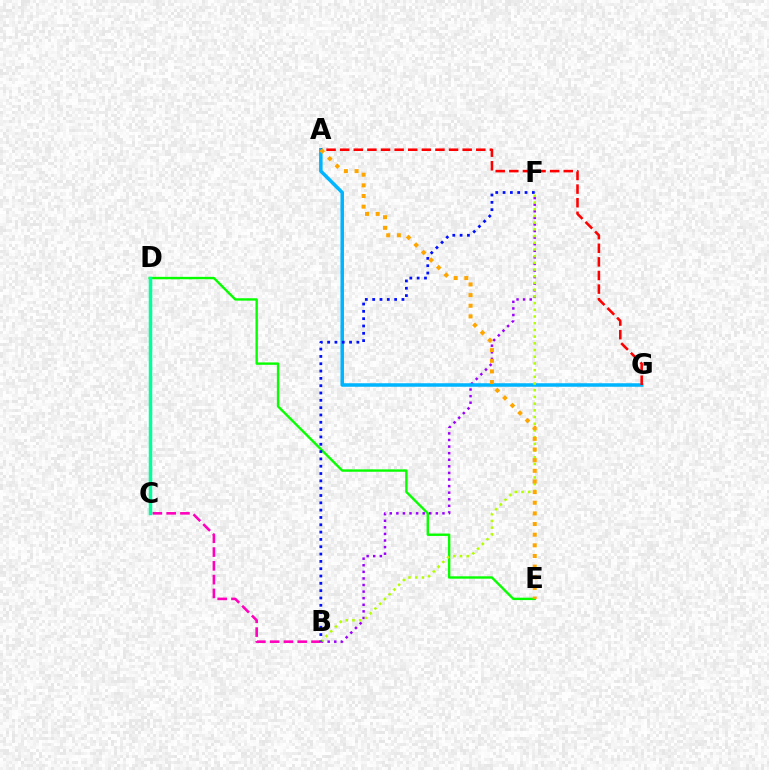{('B', 'F'): [{'color': '#9b00ff', 'line_style': 'dotted', 'thickness': 1.79}, {'color': '#b3ff00', 'line_style': 'dotted', 'thickness': 1.82}, {'color': '#0010ff', 'line_style': 'dotted', 'thickness': 1.99}], ('B', 'C'): [{'color': '#ff00bd', 'line_style': 'dashed', 'thickness': 1.87}], ('D', 'E'): [{'color': '#08ff00', 'line_style': 'solid', 'thickness': 1.72}], ('A', 'G'): [{'color': '#00b5ff', 'line_style': 'solid', 'thickness': 2.53}, {'color': '#ff0000', 'line_style': 'dashed', 'thickness': 1.85}], ('C', 'D'): [{'color': '#00ff9d', 'line_style': 'solid', 'thickness': 2.51}], ('A', 'E'): [{'color': '#ffa500', 'line_style': 'dotted', 'thickness': 2.89}]}